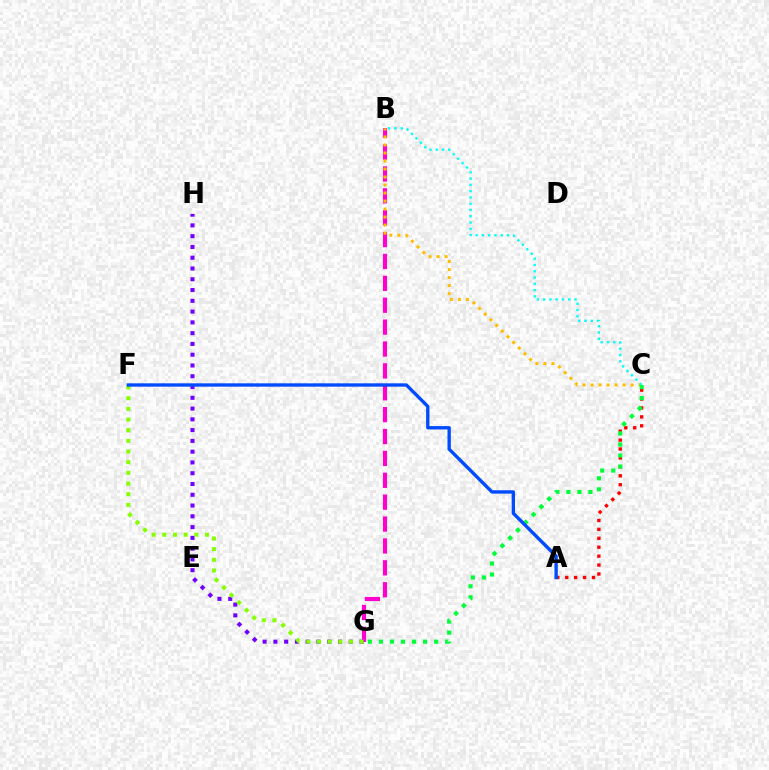{('B', 'G'): [{'color': '#ff00cf', 'line_style': 'dashed', 'thickness': 2.97}], ('B', 'C'): [{'color': '#ffbd00', 'line_style': 'dotted', 'thickness': 2.18}, {'color': '#00fff6', 'line_style': 'dotted', 'thickness': 1.7}], ('A', 'C'): [{'color': '#ff0000', 'line_style': 'dotted', 'thickness': 2.42}], ('G', 'H'): [{'color': '#7200ff', 'line_style': 'dotted', 'thickness': 2.93}], ('F', 'G'): [{'color': '#84ff00', 'line_style': 'dotted', 'thickness': 2.9}], ('C', 'G'): [{'color': '#00ff39', 'line_style': 'dotted', 'thickness': 3.0}], ('A', 'F'): [{'color': '#004bff', 'line_style': 'solid', 'thickness': 2.41}]}